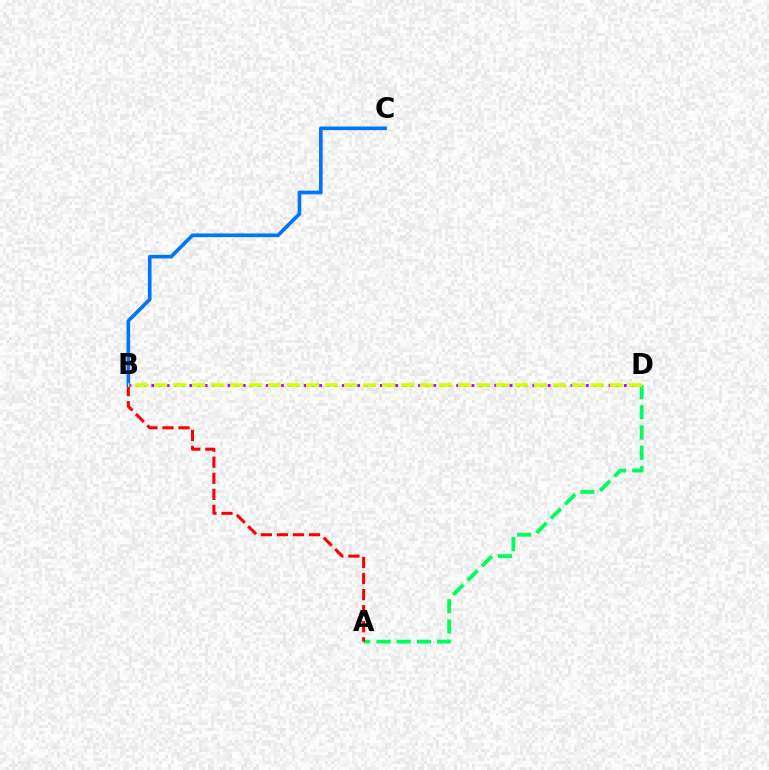{('B', 'D'): [{'color': '#b900ff', 'line_style': 'dotted', 'thickness': 2.07}, {'color': '#d1ff00', 'line_style': 'dashed', 'thickness': 2.58}], ('A', 'D'): [{'color': '#00ff5c', 'line_style': 'dashed', 'thickness': 2.75}], ('A', 'B'): [{'color': '#ff0000', 'line_style': 'dashed', 'thickness': 2.18}], ('B', 'C'): [{'color': '#0074ff', 'line_style': 'solid', 'thickness': 2.62}]}